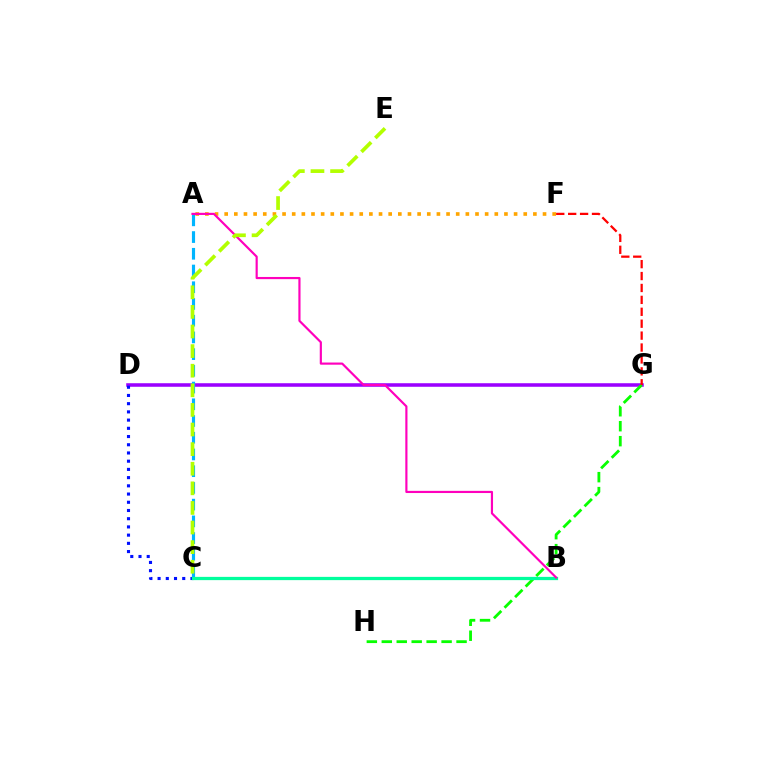{('D', 'G'): [{'color': '#9b00ff', 'line_style': 'solid', 'thickness': 2.56}], ('A', 'F'): [{'color': '#ffa500', 'line_style': 'dotted', 'thickness': 2.62}], ('C', 'D'): [{'color': '#0010ff', 'line_style': 'dotted', 'thickness': 2.23}], ('G', 'H'): [{'color': '#08ff00', 'line_style': 'dashed', 'thickness': 2.03}], ('A', 'C'): [{'color': '#00b5ff', 'line_style': 'dashed', 'thickness': 2.27}], ('B', 'C'): [{'color': '#00ff9d', 'line_style': 'solid', 'thickness': 2.35}], ('A', 'B'): [{'color': '#ff00bd', 'line_style': 'solid', 'thickness': 1.56}], ('C', 'E'): [{'color': '#b3ff00', 'line_style': 'dashed', 'thickness': 2.66}], ('F', 'G'): [{'color': '#ff0000', 'line_style': 'dashed', 'thickness': 1.62}]}